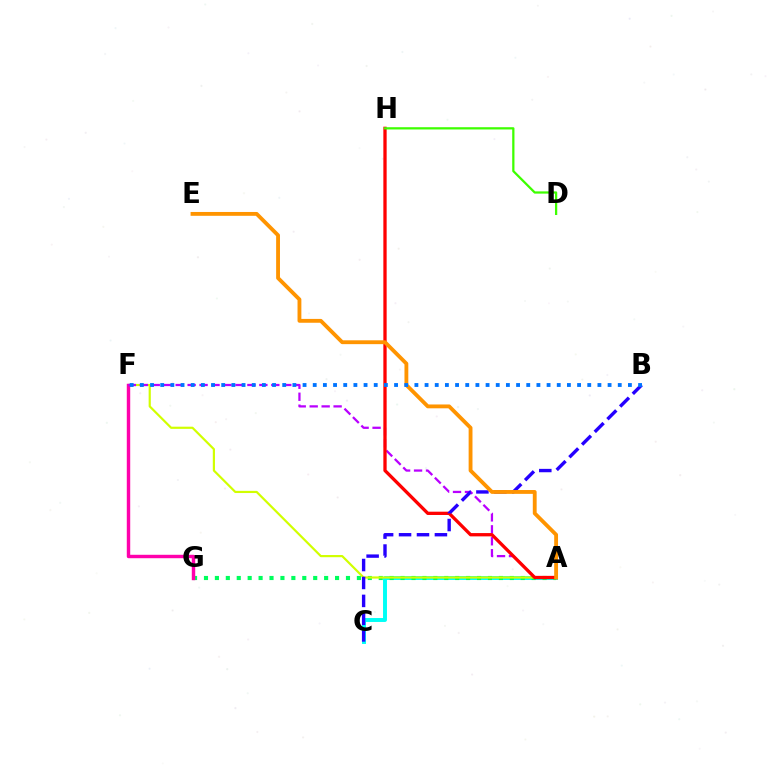{('A', 'C'): [{'color': '#00fff6', 'line_style': 'solid', 'thickness': 2.83}], ('A', 'G'): [{'color': '#00ff5c', 'line_style': 'dotted', 'thickness': 2.97}], ('A', 'F'): [{'color': '#d1ff00', 'line_style': 'solid', 'thickness': 1.57}, {'color': '#b900ff', 'line_style': 'dashed', 'thickness': 1.62}], ('F', 'G'): [{'color': '#ff00ac', 'line_style': 'solid', 'thickness': 2.47}], ('A', 'H'): [{'color': '#ff0000', 'line_style': 'solid', 'thickness': 2.37}], ('B', 'C'): [{'color': '#2500ff', 'line_style': 'dashed', 'thickness': 2.44}], ('D', 'H'): [{'color': '#3dff00', 'line_style': 'solid', 'thickness': 1.62}], ('A', 'E'): [{'color': '#ff9400', 'line_style': 'solid', 'thickness': 2.77}], ('B', 'F'): [{'color': '#0074ff', 'line_style': 'dotted', 'thickness': 2.76}]}